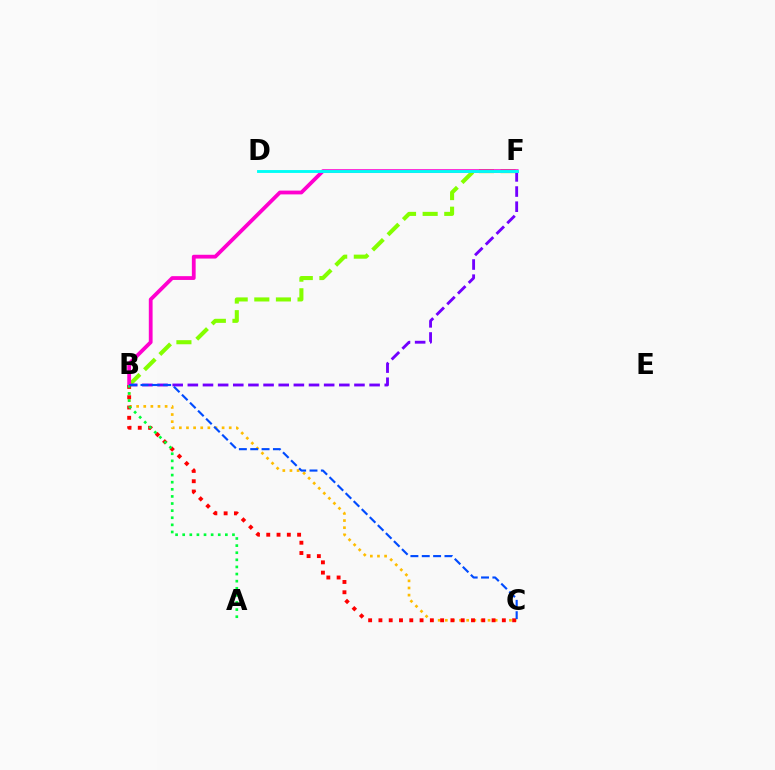{('B', 'F'): [{'color': '#84ff00', 'line_style': 'dashed', 'thickness': 2.94}, {'color': '#7200ff', 'line_style': 'dashed', 'thickness': 2.06}, {'color': '#ff00cf', 'line_style': 'solid', 'thickness': 2.73}], ('B', 'C'): [{'color': '#ffbd00', 'line_style': 'dotted', 'thickness': 1.94}, {'color': '#ff0000', 'line_style': 'dotted', 'thickness': 2.79}, {'color': '#004bff', 'line_style': 'dashed', 'thickness': 1.54}], ('D', 'F'): [{'color': '#00fff6', 'line_style': 'solid', 'thickness': 2.07}], ('A', 'B'): [{'color': '#00ff39', 'line_style': 'dotted', 'thickness': 1.93}]}